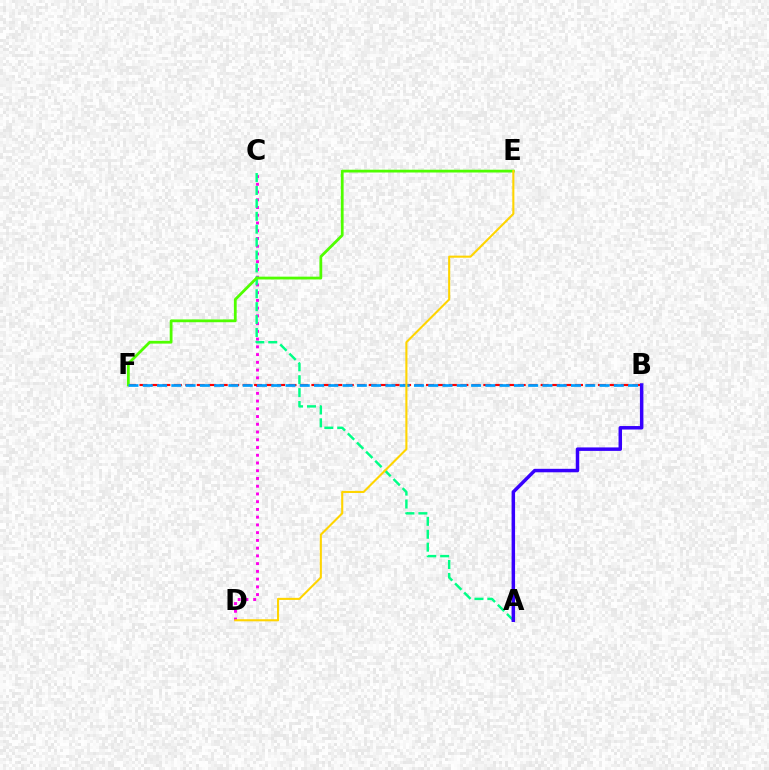{('C', 'D'): [{'color': '#ff00ed', 'line_style': 'dotted', 'thickness': 2.1}], ('B', 'F'): [{'color': '#ff0000', 'line_style': 'dashed', 'thickness': 1.56}, {'color': '#009eff', 'line_style': 'dashed', 'thickness': 1.94}], ('A', 'C'): [{'color': '#00ff86', 'line_style': 'dashed', 'thickness': 1.75}], ('A', 'B'): [{'color': '#3700ff', 'line_style': 'solid', 'thickness': 2.51}], ('E', 'F'): [{'color': '#4fff00', 'line_style': 'solid', 'thickness': 2.01}], ('D', 'E'): [{'color': '#ffd500', 'line_style': 'solid', 'thickness': 1.51}]}